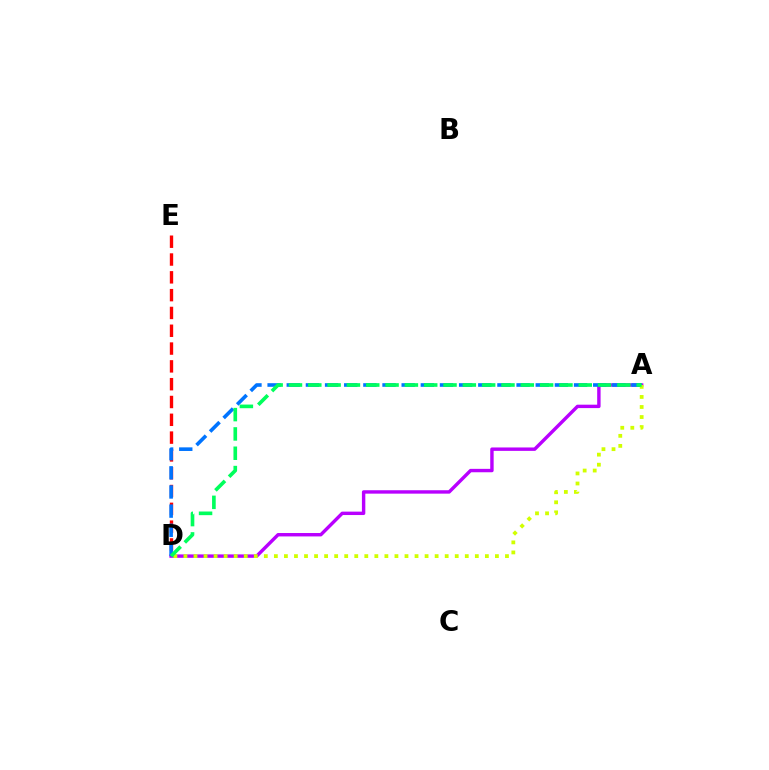{('D', 'E'): [{'color': '#ff0000', 'line_style': 'dashed', 'thickness': 2.42}], ('A', 'D'): [{'color': '#b900ff', 'line_style': 'solid', 'thickness': 2.45}, {'color': '#0074ff', 'line_style': 'dashed', 'thickness': 2.6}, {'color': '#d1ff00', 'line_style': 'dotted', 'thickness': 2.73}, {'color': '#00ff5c', 'line_style': 'dashed', 'thickness': 2.62}]}